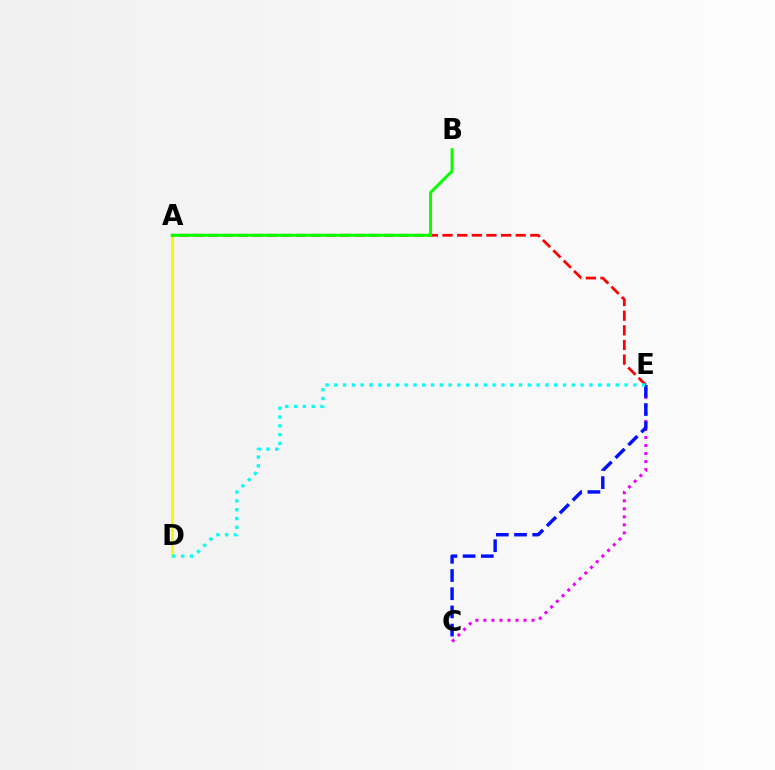{('C', 'E'): [{'color': '#ee00ff', 'line_style': 'dotted', 'thickness': 2.18}, {'color': '#0010ff', 'line_style': 'dashed', 'thickness': 2.47}], ('A', 'D'): [{'color': '#fcf500', 'line_style': 'solid', 'thickness': 2.07}], ('A', 'E'): [{'color': '#ff0000', 'line_style': 'dashed', 'thickness': 1.99}], ('A', 'B'): [{'color': '#08ff00', 'line_style': 'solid', 'thickness': 2.17}], ('D', 'E'): [{'color': '#00fff6', 'line_style': 'dotted', 'thickness': 2.39}]}